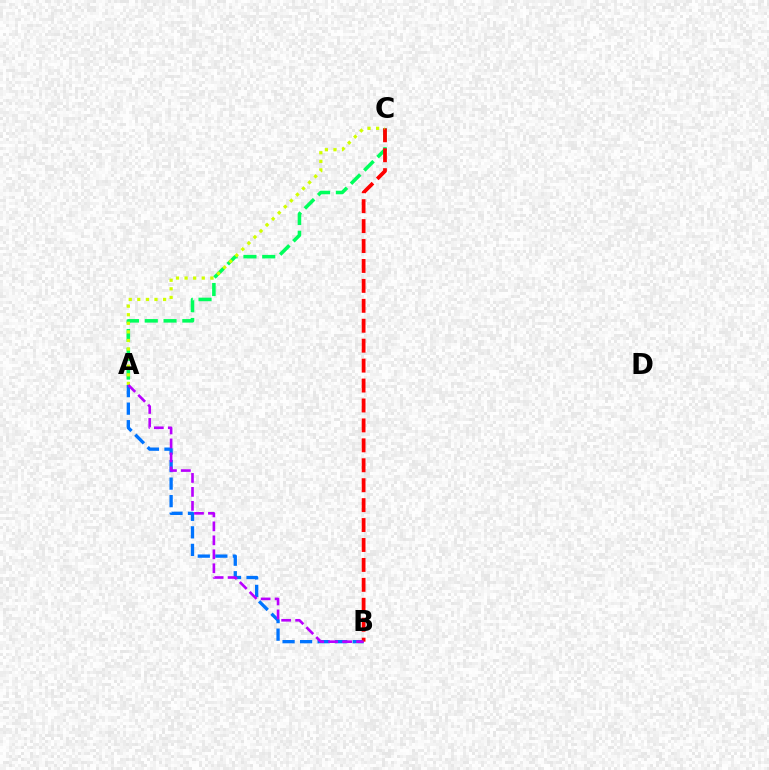{('A', 'C'): [{'color': '#00ff5c', 'line_style': 'dashed', 'thickness': 2.55}, {'color': '#d1ff00', 'line_style': 'dotted', 'thickness': 2.33}], ('A', 'B'): [{'color': '#0074ff', 'line_style': 'dashed', 'thickness': 2.38}, {'color': '#b900ff', 'line_style': 'dashed', 'thickness': 1.9}], ('B', 'C'): [{'color': '#ff0000', 'line_style': 'dashed', 'thickness': 2.71}]}